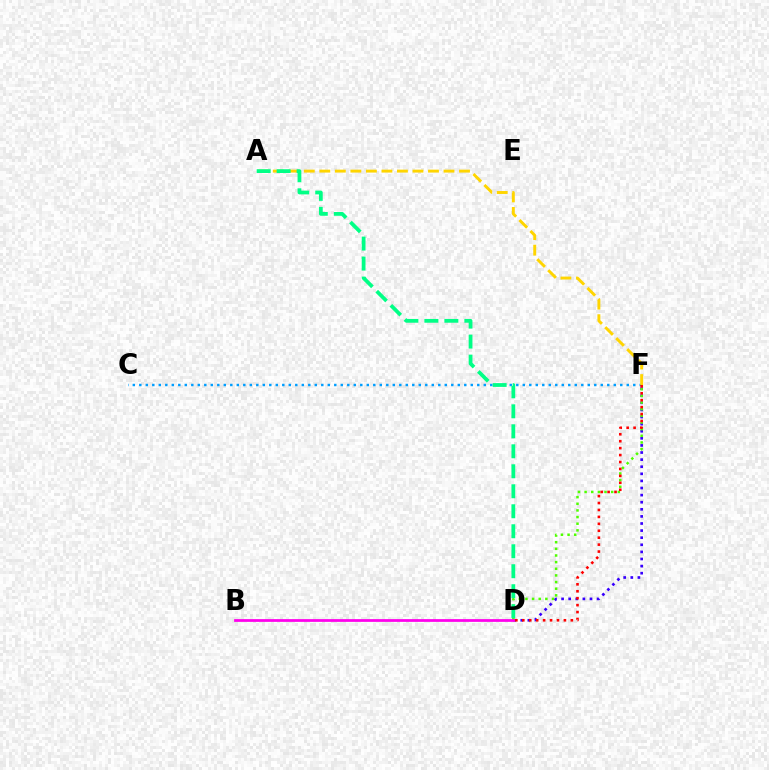{('C', 'F'): [{'color': '#009eff', 'line_style': 'dotted', 'thickness': 1.77}], ('A', 'F'): [{'color': '#ffd500', 'line_style': 'dashed', 'thickness': 2.11}], ('D', 'F'): [{'color': '#3700ff', 'line_style': 'dotted', 'thickness': 1.93}, {'color': '#4fff00', 'line_style': 'dotted', 'thickness': 1.81}, {'color': '#ff0000', 'line_style': 'dotted', 'thickness': 1.88}], ('A', 'D'): [{'color': '#00ff86', 'line_style': 'dashed', 'thickness': 2.72}], ('B', 'D'): [{'color': '#ff00ed', 'line_style': 'solid', 'thickness': 1.98}]}